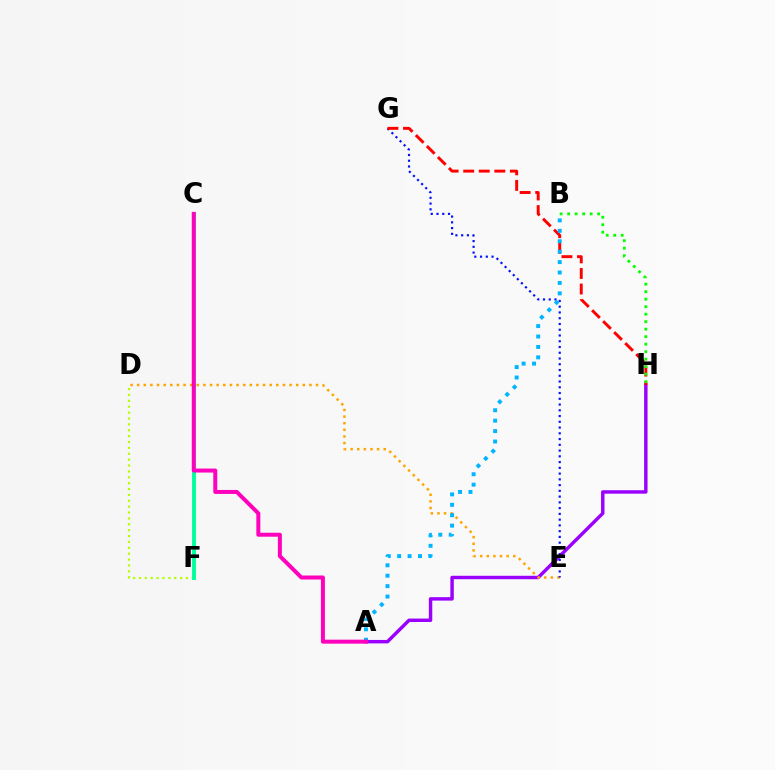{('D', 'F'): [{'color': '#b3ff00', 'line_style': 'dotted', 'thickness': 1.6}], ('A', 'H'): [{'color': '#9b00ff', 'line_style': 'solid', 'thickness': 2.48}], ('D', 'E'): [{'color': '#ffa500', 'line_style': 'dotted', 'thickness': 1.8}], ('E', 'G'): [{'color': '#0010ff', 'line_style': 'dotted', 'thickness': 1.56}], ('G', 'H'): [{'color': '#ff0000', 'line_style': 'dashed', 'thickness': 2.11}], ('C', 'F'): [{'color': '#00ff9d', 'line_style': 'solid', 'thickness': 2.78}], ('A', 'B'): [{'color': '#00b5ff', 'line_style': 'dotted', 'thickness': 2.83}], ('B', 'H'): [{'color': '#08ff00', 'line_style': 'dotted', 'thickness': 2.04}], ('A', 'C'): [{'color': '#ff00bd', 'line_style': 'solid', 'thickness': 2.87}]}